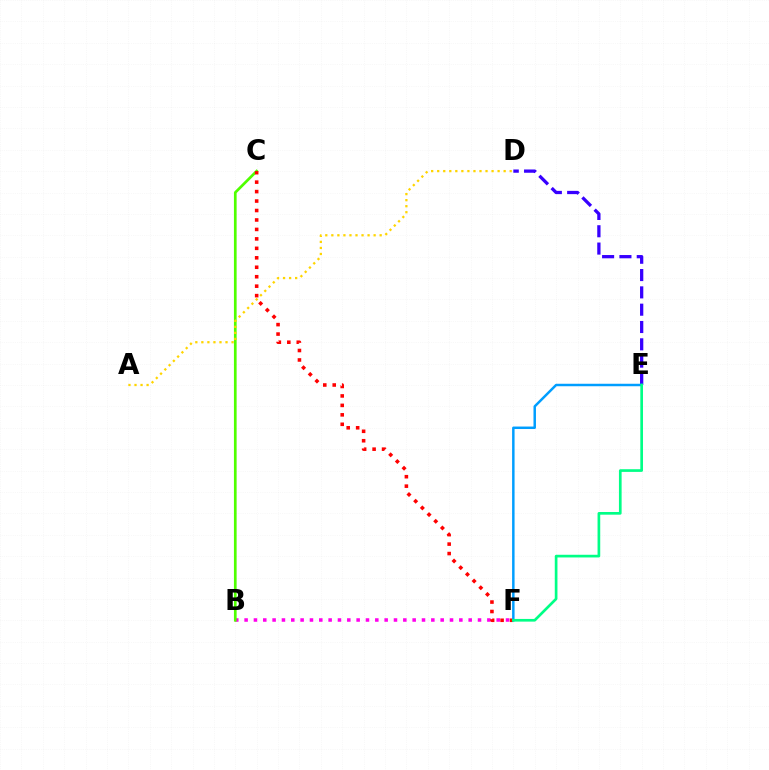{('D', 'E'): [{'color': '#3700ff', 'line_style': 'dashed', 'thickness': 2.35}], ('B', 'F'): [{'color': '#ff00ed', 'line_style': 'dotted', 'thickness': 2.54}], ('B', 'C'): [{'color': '#4fff00', 'line_style': 'solid', 'thickness': 1.94}], ('C', 'F'): [{'color': '#ff0000', 'line_style': 'dotted', 'thickness': 2.57}], ('A', 'D'): [{'color': '#ffd500', 'line_style': 'dotted', 'thickness': 1.64}], ('E', 'F'): [{'color': '#009eff', 'line_style': 'solid', 'thickness': 1.78}, {'color': '#00ff86', 'line_style': 'solid', 'thickness': 1.93}]}